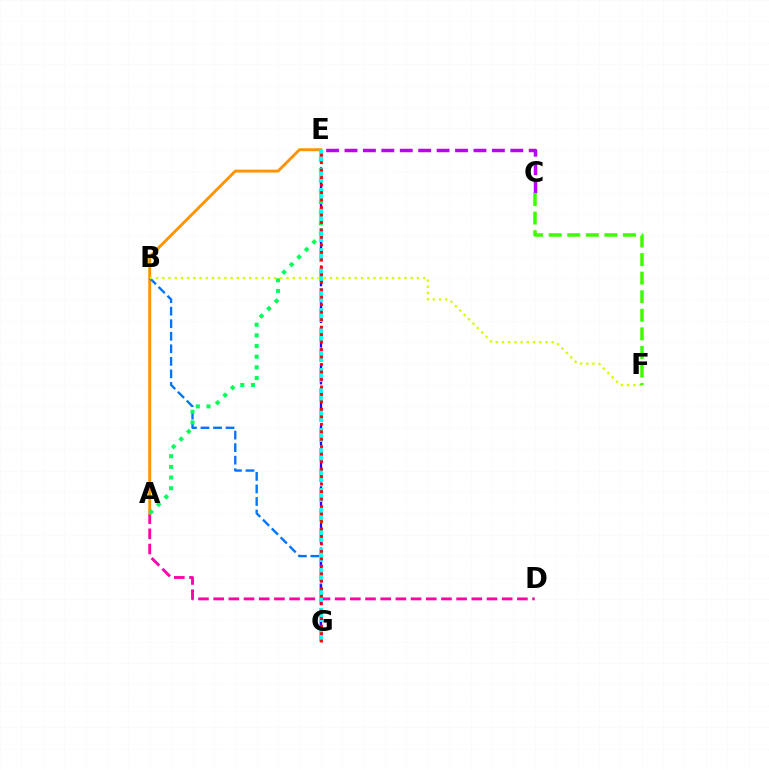{('A', 'D'): [{'color': '#ff00ac', 'line_style': 'dashed', 'thickness': 2.06}], ('A', 'E'): [{'color': '#ff9400', 'line_style': 'solid', 'thickness': 2.09}, {'color': '#00ff5c', 'line_style': 'dotted', 'thickness': 2.9}], ('B', 'G'): [{'color': '#0074ff', 'line_style': 'dashed', 'thickness': 1.7}], ('C', 'E'): [{'color': '#b900ff', 'line_style': 'dashed', 'thickness': 2.5}], ('E', 'G'): [{'color': '#2500ff', 'line_style': 'dashed', 'thickness': 1.67}, {'color': '#00fff6', 'line_style': 'dashed', 'thickness': 2.72}, {'color': '#ff0000', 'line_style': 'dotted', 'thickness': 2.03}], ('B', 'F'): [{'color': '#d1ff00', 'line_style': 'dotted', 'thickness': 1.69}], ('C', 'F'): [{'color': '#3dff00', 'line_style': 'dashed', 'thickness': 2.52}]}